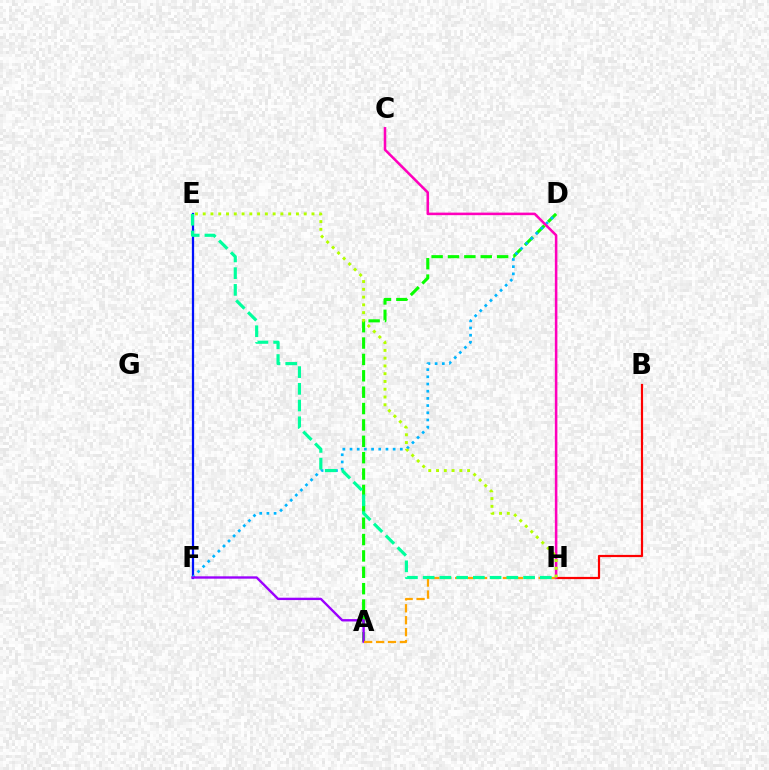{('B', 'H'): [{'color': '#ff0000', 'line_style': 'solid', 'thickness': 1.59}], ('E', 'F'): [{'color': '#0010ff', 'line_style': 'solid', 'thickness': 1.62}], ('A', 'D'): [{'color': '#08ff00', 'line_style': 'dashed', 'thickness': 2.22}], ('D', 'F'): [{'color': '#00b5ff', 'line_style': 'dotted', 'thickness': 1.95}], ('A', 'F'): [{'color': '#9b00ff', 'line_style': 'solid', 'thickness': 1.7}], ('A', 'H'): [{'color': '#ffa500', 'line_style': 'dashed', 'thickness': 1.62}], ('E', 'H'): [{'color': '#00ff9d', 'line_style': 'dashed', 'thickness': 2.27}, {'color': '#b3ff00', 'line_style': 'dotted', 'thickness': 2.11}], ('C', 'H'): [{'color': '#ff00bd', 'line_style': 'solid', 'thickness': 1.83}]}